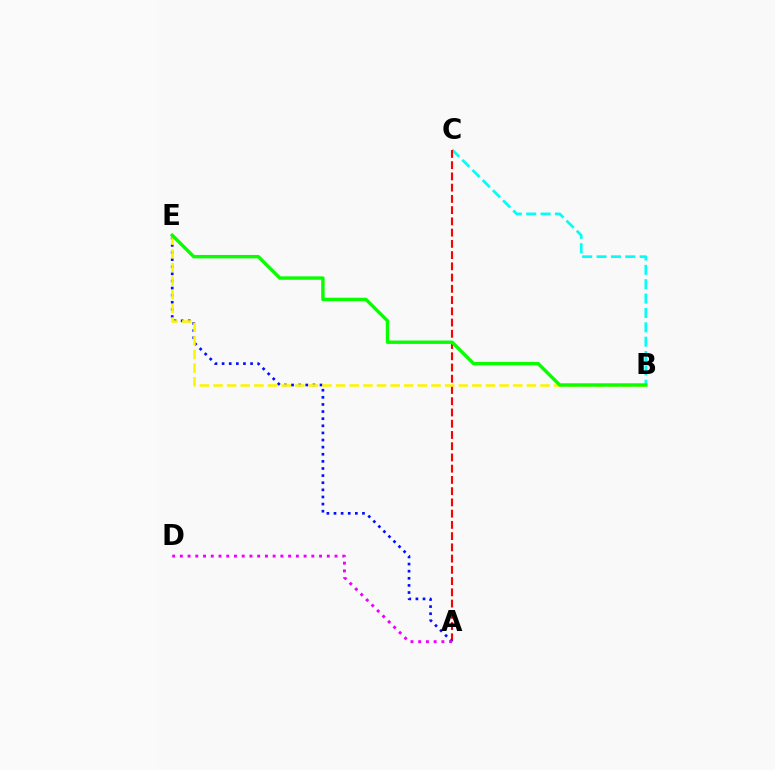{('B', 'C'): [{'color': '#00fff6', 'line_style': 'dashed', 'thickness': 1.95}], ('A', 'C'): [{'color': '#ff0000', 'line_style': 'dashed', 'thickness': 1.53}], ('A', 'E'): [{'color': '#0010ff', 'line_style': 'dotted', 'thickness': 1.93}], ('B', 'E'): [{'color': '#fcf500', 'line_style': 'dashed', 'thickness': 1.85}, {'color': '#08ff00', 'line_style': 'solid', 'thickness': 2.45}], ('A', 'D'): [{'color': '#ee00ff', 'line_style': 'dotted', 'thickness': 2.1}]}